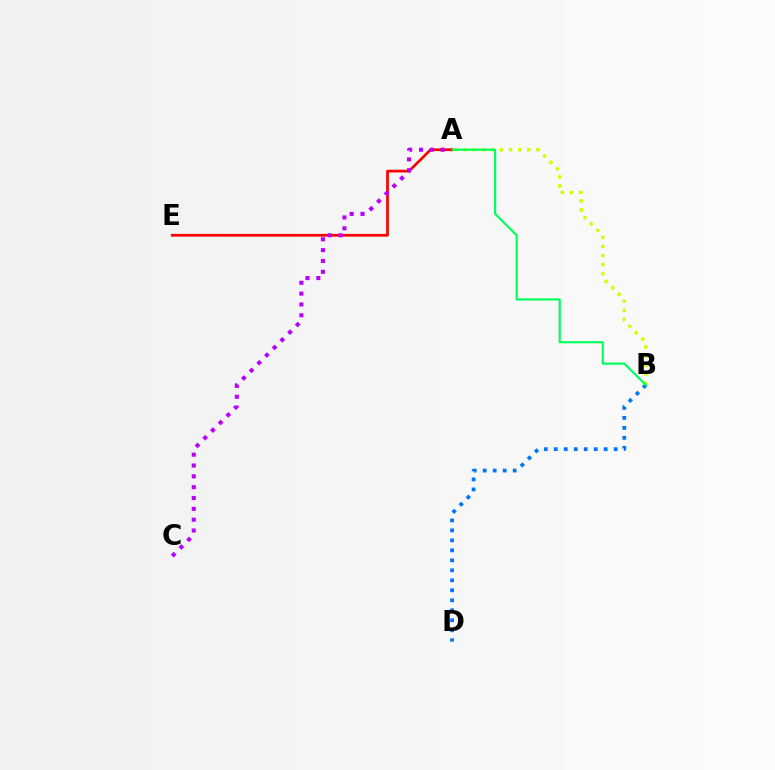{('A', 'E'): [{'color': '#ff0000', 'line_style': 'solid', 'thickness': 1.96}], ('A', 'B'): [{'color': '#d1ff00', 'line_style': 'dotted', 'thickness': 2.47}, {'color': '#00ff5c', 'line_style': 'solid', 'thickness': 1.56}], ('B', 'D'): [{'color': '#0074ff', 'line_style': 'dotted', 'thickness': 2.71}], ('A', 'C'): [{'color': '#b900ff', 'line_style': 'dotted', 'thickness': 2.94}]}